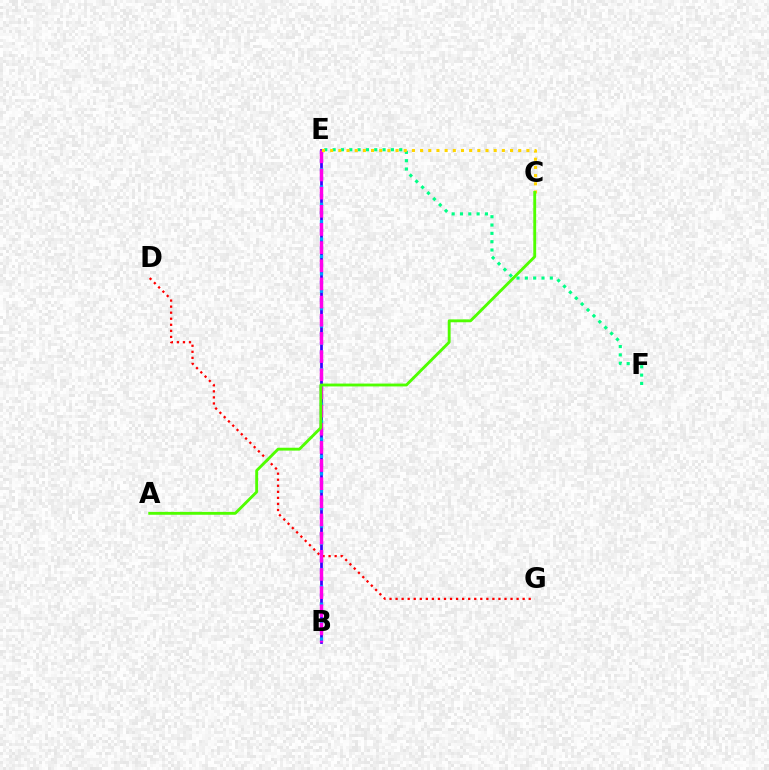{('B', 'E'): [{'color': '#3700ff', 'line_style': 'solid', 'thickness': 1.97}, {'color': '#009eff', 'line_style': 'dotted', 'thickness': 2.36}, {'color': '#ff00ed', 'line_style': 'dashed', 'thickness': 2.47}], ('D', 'G'): [{'color': '#ff0000', 'line_style': 'dotted', 'thickness': 1.64}], ('E', 'F'): [{'color': '#00ff86', 'line_style': 'dotted', 'thickness': 2.26}], ('C', 'E'): [{'color': '#ffd500', 'line_style': 'dotted', 'thickness': 2.22}], ('A', 'C'): [{'color': '#4fff00', 'line_style': 'solid', 'thickness': 2.06}]}